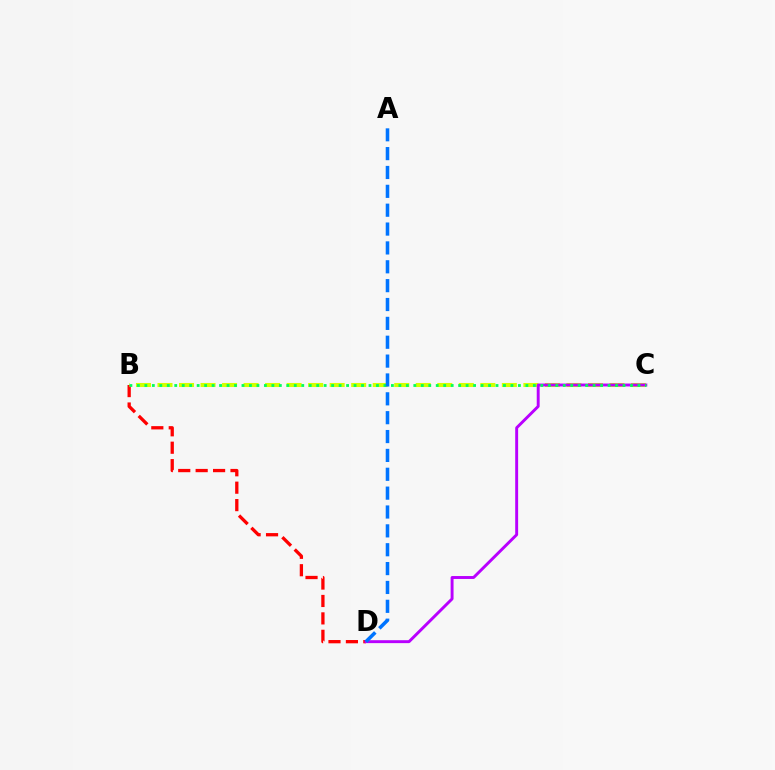{('B', 'D'): [{'color': '#ff0000', 'line_style': 'dashed', 'thickness': 2.37}], ('B', 'C'): [{'color': '#d1ff00', 'line_style': 'dashed', 'thickness': 2.92}, {'color': '#00ff5c', 'line_style': 'dotted', 'thickness': 2.03}], ('C', 'D'): [{'color': '#b900ff', 'line_style': 'solid', 'thickness': 2.1}], ('A', 'D'): [{'color': '#0074ff', 'line_style': 'dashed', 'thickness': 2.56}]}